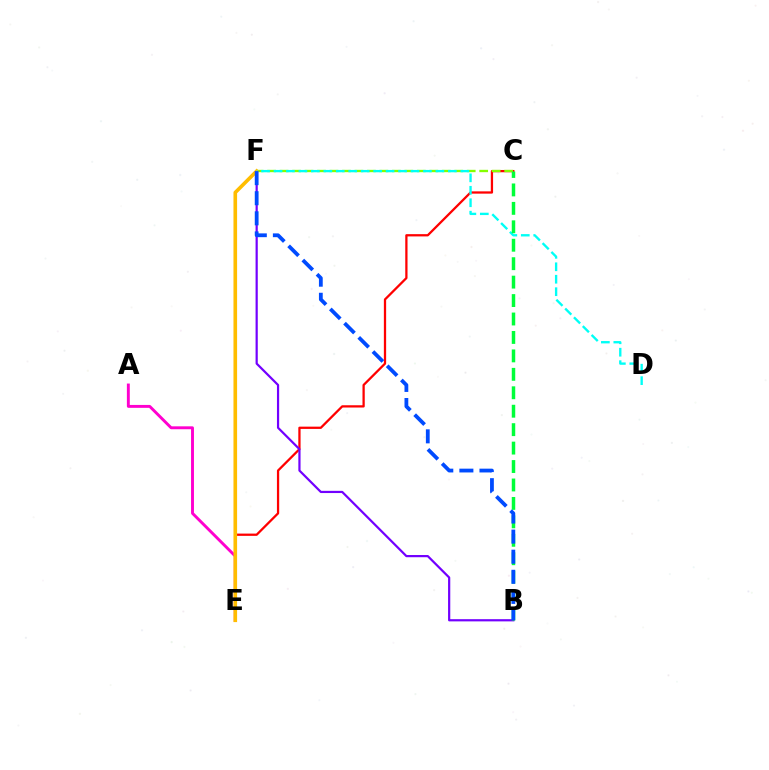{('C', 'E'): [{'color': '#ff0000', 'line_style': 'solid', 'thickness': 1.63}], ('B', 'F'): [{'color': '#7200ff', 'line_style': 'solid', 'thickness': 1.59}, {'color': '#004bff', 'line_style': 'dashed', 'thickness': 2.73}], ('A', 'E'): [{'color': '#ff00cf', 'line_style': 'solid', 'thickness': 2.09}], ('C', 'F'): [{'color': '#84ff00', 'line_style': 'dashed', 'thickness': 1.69}], ('E', 'F'): [{'color': '#ffbd00', 'line_style': 'solid', 'thickness': 2.61}], ('D', 'F'): [{'color': '#00fff6', 'line_style': 'dashed', 'thickness': 1.69}], ('B', 'C'): [{'color': '#00ff39', 'line_style': 'dashed', 'thickness': 2.51}]}